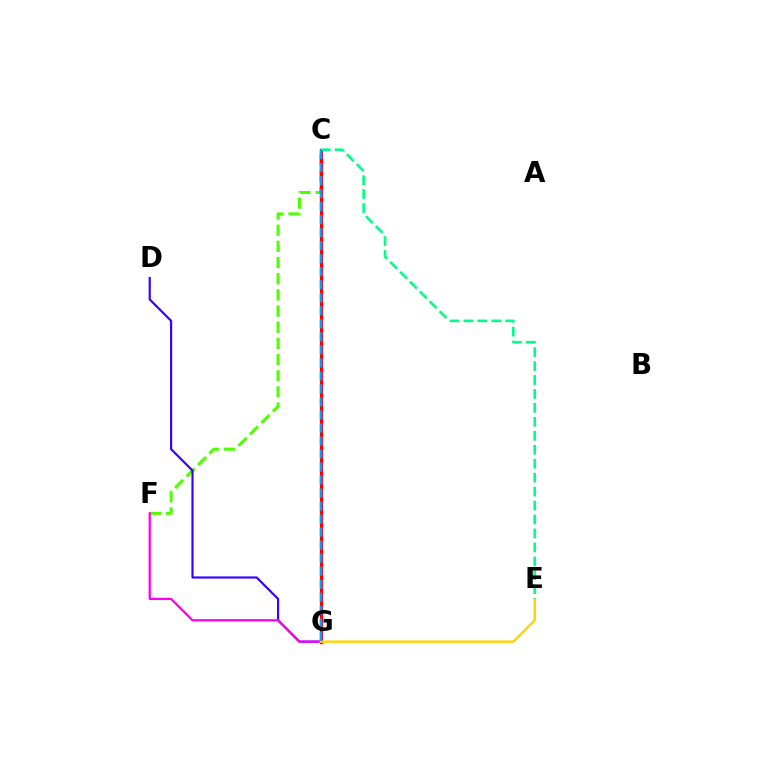{('C', 'F'): [{'color': '#4fff00', 'line_style': 'dashed', 'thickness': 2.2}], ('D', 'G'): [{'color': '#3700ff', 'line_style': 'solid', 'thickness': 1.57}], ('C', 'G'): [{'color': '#ff0000', 'line_style': 'solid', 'thickness': 2.36}, {'color': '#009eff', 'line_style': 'dashed', 'thickness': 1.77}], ('F', 'G'): [{'color': '#ff00ed', 'line_style': 'solid', 'thickness': 1.63}], ('E', 'G'): [{'color': '#ffd500', 'line_style': 'solid', 'thickness': 1.75}], ('C', 'E'): [{'color': '#00ff86', 'line_style': 'dashed', 'thickness': 1.9}]}